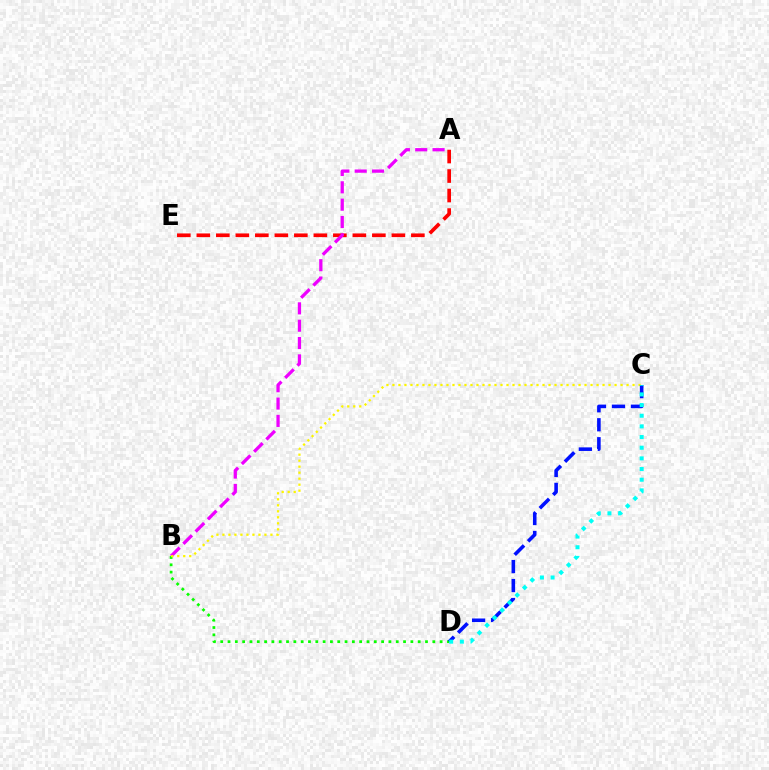{('A', 'E'): [{'color': '#ff0000', 'line_style': 'dashed', 'thickness': 2.65}], ('A', 'B'): [{'color': '#ee00ff', 'line_style': 'dashed', 'thickness': 2.36}], ('B', 'D'): [{'color': '#08ff00', 'line_style': 'dotted', 'thickness': 1.99}], ('B', 'C'): [{'color': '#fcf500', 'line_style': 'dotted', 'thickness': 1.63}], ('C', 'D'): [{'color': '#0010ff', 'line_style': 'dashed', 'thickness': 2.58}, {'color': '#00fff6', 'line_style': 'dotted', 'thickness': 2.9}]}